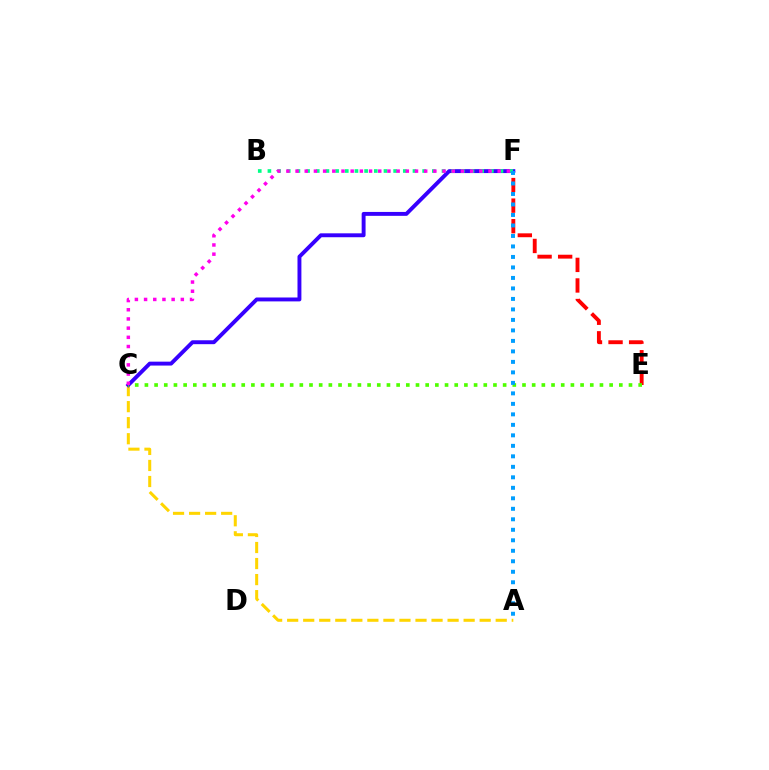{('A', 'C'): [{'color': '#ffd500', 'line_style': 'dashed', 'thickness': 2.18}], ('E', 'F'): [{'color': '#ff0000', 'line_style': 'dashed', 'thickness': 2.79}], ('C', 'F'): [{'color': '#3700ff', 'line_style': 'solid', 'thickness': 2.81}, {'color': '#ff00ed', 'line_style': 'dotted', 'thickness': 2.5}], ('B', 'F'): [{'color': '#00ff86', 'line_style': 'dotted', 'thickness': 2.63}], ('C', 'E'): [{'color': '#4fff00', 'line_style': 'dotted', 'thickness': 2.63}], ('A', 'F'): [{'color': '#009eff', 'line_style': 'dotted', 'thickness': 2.85}]}